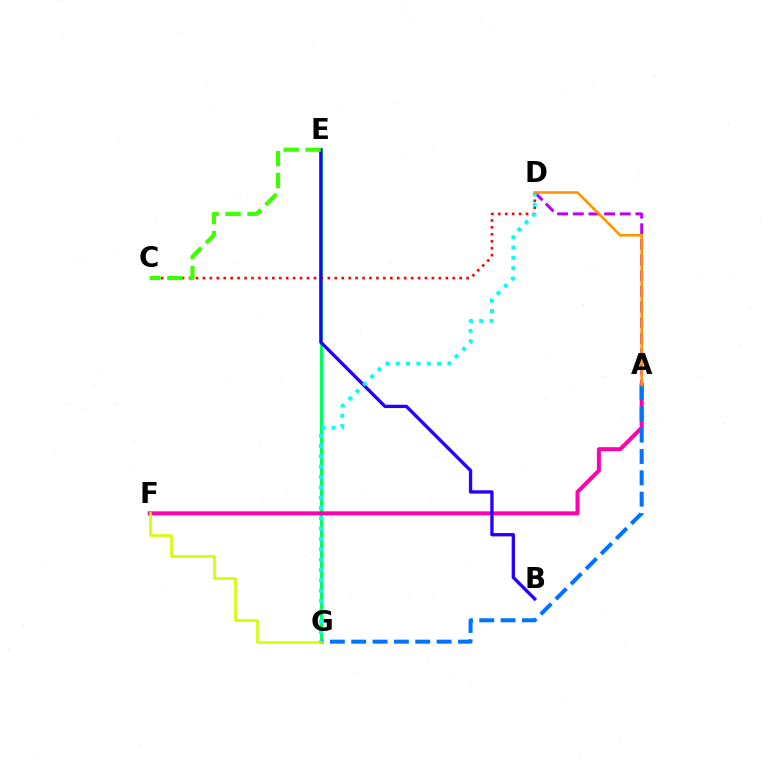{('E', 'G'): [{'color': '#00ff5c', 'line_style': 'solid', 'thickness': 2.2}], ('A', 'F'): [{'color': '#ff00ac', 'line_style': 'solid', 'thickness': 2.87}], ('A', 'G'): [{'color': '#0074ff', 'line_style': 'dashed', 'thickness': 2.9}], ('F', 'G'): [{'color': '#d1ff00', 'line_style': 'solid', 'thickness': 1.88}], ('C', 'D'): [{'color': '#ff0000', 'line_style': 'dotted', 'thickness': 1.89}], ('A', 'D'): [{'color': '#b900ff', 'line_style': 'dashed', 'thickness': 2.13}, {'color': '#ff9400', 'line_style': 'solid', 'thickness': 1.86}], ('B', 'E'): [{'color': '#2500ff', 'line_style': 'solid', 'thickness': 2.39}], ('D', 'G'): [{'color': '#00fff6', 'line_style': 'dotted', 'thickness': 2.81}], ('C', 'E'): [{'color': '#3dff00', 'line_style': 'dashed', 'thickness': 2.98}]}